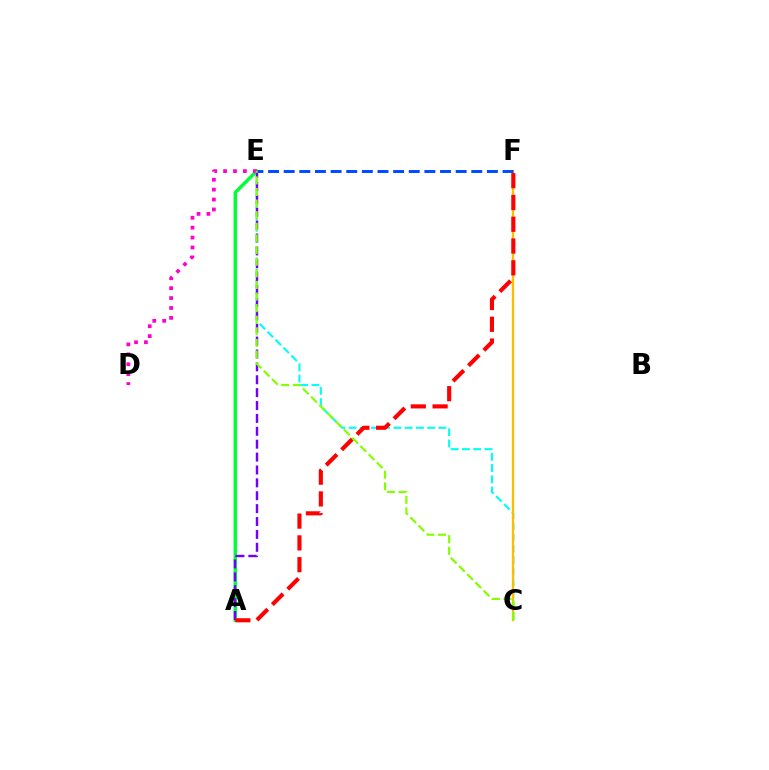{('A', 'E'): [{'color': '#00ff39', 'line_style': 'solid', 'thickness': 2.51}, {'color': '#7200ff', 'line_style': 'dashed', 'thickness': 1.75}], ('C', 'E'): [{'color': '#00fff6', 'line_style': 'dashed', 'thickness': 1.53}, {'color': '#84ff00', 'line_style': 'dashed', 'thickness': 1.58}], ('D', 'E'): [{'color': '#ff00cf', 'line_style': 'dotted', 'thickness': 2.69}], ('C', 'F'): [{'color': '#ffbd00', 'line_style': 'solid', 'thickness': 1.65}], ('E', 'F'): [{'color': '#004bff', 'line_style': 'dashed', 'thickness': 2.12}], ('A', 'F'): [{'color': '#ff0000', 'line_style': 'dashed', 'thickness': 2.96}]}